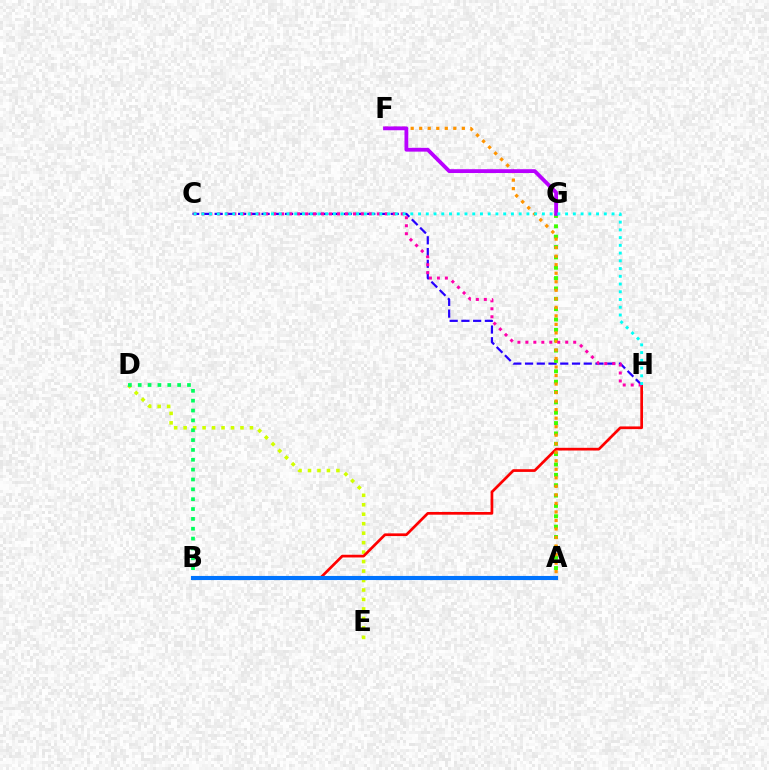{('C', 'H'): [{'color': '#2500ff', 'line_style': 'dashed', 'thickness': 1.59}, {'color': '#ff00ac', 'line_style': 'dotted', 'thickness': 2.17}, {'color': '#00fff6', 'line_style': 'dotted', 'thickness': 2.1}], ('D', 'E'): [{'color': '#d1ff00', 'line_style': 'dotted', 'thickness': 2.57}], ('B', 'H'): [{'color': '#ff0000', 'line_style': 'solid', 'thickness': 1.95}], ('A', 'G'): [{'color': '#3dff00', 'line_style': 'dotted', 'thickness': 2.81}], ('B', 'D'): [{'color': '#00ff5c', 'line_style': 'dotted', 'thickness': 2.68}], ('A', 'F'): [{'color': '#ff9400', 'line_style': 'dotted', 'thickness': 2.32}], ('F', 'G'): [{'color': '#b900ff', 'line_style': 'solid', 'thickness': 2.75}], ('A', 'B'): [{'color': '#0074ff', 'line_style': 'solid', 'thickness': 2.95}]}